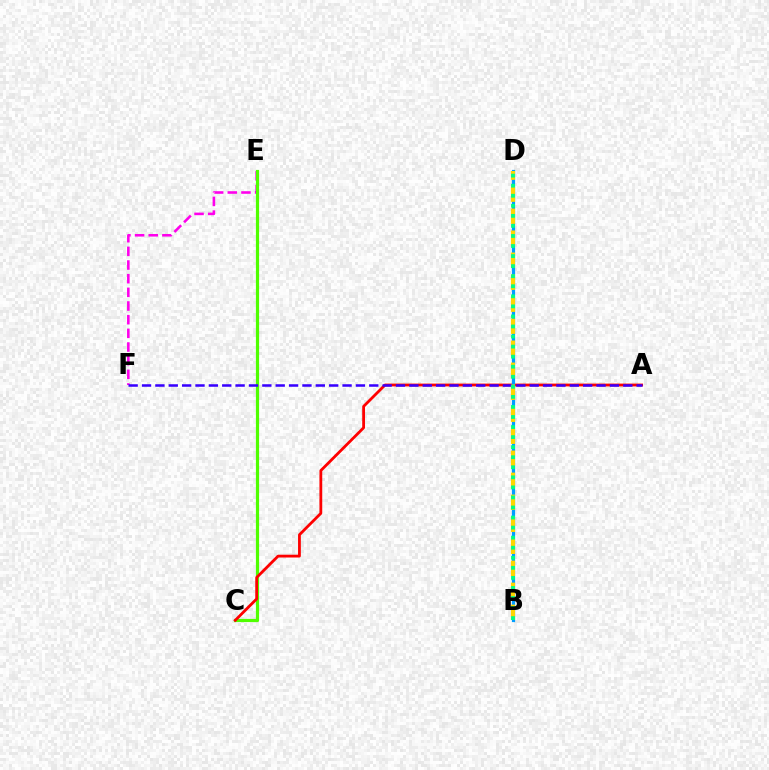{('E', 'F'): [{'color': '#ff00ed', 'line_style': 'dashed', 'thickness': 1.86}], ('C', 'E'): [{'color': '#4fff00', 'line_style': 'solid', 'thickness': 2.3}], ('A', 'C'): [{'color': '#ff0000', 'line_style': 'solid', 'thickness': 2.02}], ('B', 'D'): [{'color': '#009eff', 'line_style': 'solid', 'thickness': 2.31}, {'color': '#ffd500', 'line_style': 'dashed', 'thickness': 2.99}, {'color': '#00ff86', 'line_style': 'dotted', 'thickness': 2.73}], ('A', 'F'): [{'color': '#3700ff', 'line_style': 'dashed', 'thickness': 1.82}]}